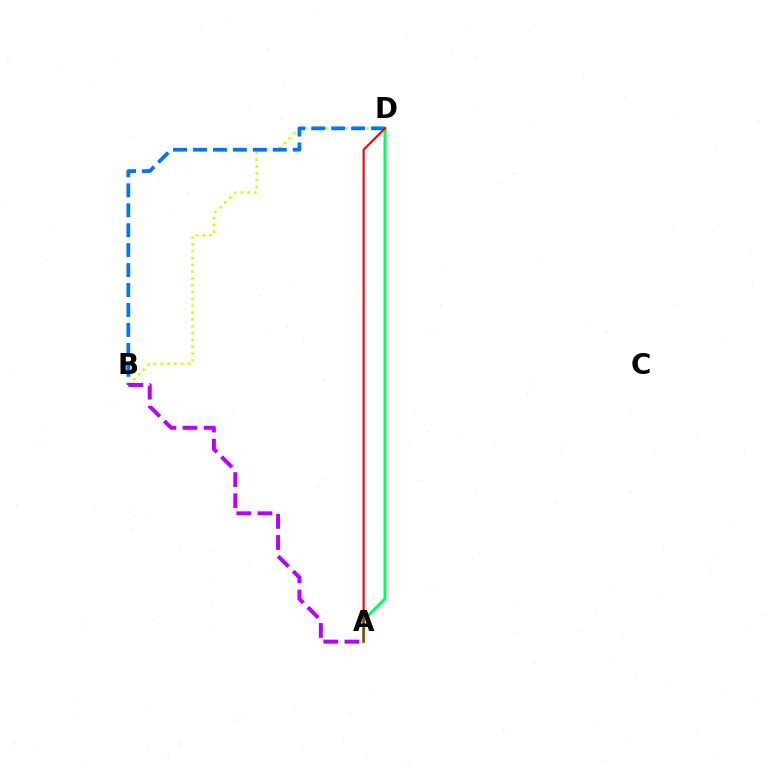{('B', 'D'): [{'color': '#d1ff00', 'line_style': 'dotted', 'thickness': 1.85}, {'color': '#0074ff', 'line_style': 'dashed', 'thickness': 2.71}], ('A', 'B'): [{'color': '#b900ff', 'line_style': 'dashed', 'thickness': 2.87}], ('A', 'D'): [{'color': '#00ff5c', 'line_style': 'solid', 'thickness': 2.17}, {'color': '#ff0000', 'line_style': 'solid', 'thickness': 1.56}]}